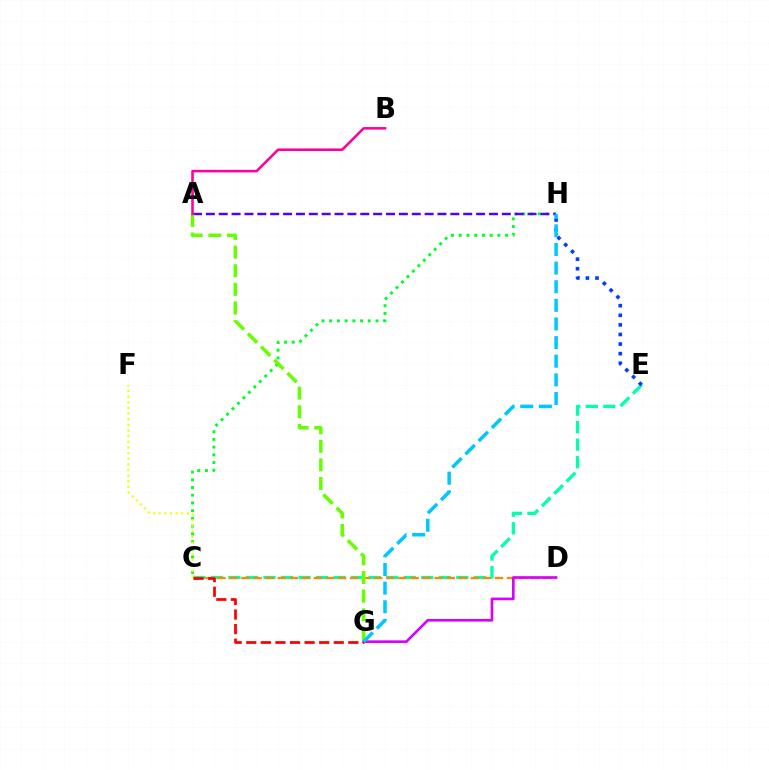{('C', 'E'): [{'color': '#00ffaf', 'line_style': 'dashed', 'thickness': 2.38}], ('C', 'H'): [{'color': '#00ff27', 'line_style': 'dotted', 'thickness': 2.1}], ('C', 'D'): [{'color': '#ff8800', 'line_style': 'dashed', 'thickness': 1.64}], ('D', 'G'): [{'color': '#d600ff', 'line_style': 'solid', 'thickness': 1.9}], ('C', 'F'): [{'color': '#eeff00', 'line_style': 'dotted', 'thickness': 1.53}], ('A', 'H'): [{'color': '#4f00ff', 'line_style': 'dashed', 'thickness': 1.75}], ('C', 'G'): [{'color': '#ff0000', 'line_style': 'dashed', 'thickness': 1.98}], ('E', 'H'): [{'color': '#003fff', 'line_style': 'dotted', 'thickness': 2.61}], ('A', 'G'): [{'color': '#66ff00', 'line_style': 'dashed', 'thickness': 2.53}], ('G', 'H'): [{'color': '#00c7ff', 'line_style': 'dashed', 'thickness': 2.53}], ('A', 'B'): [{'color': '#ff00a0', 'line_style': 'solid', 'thickness': 1.84}]}